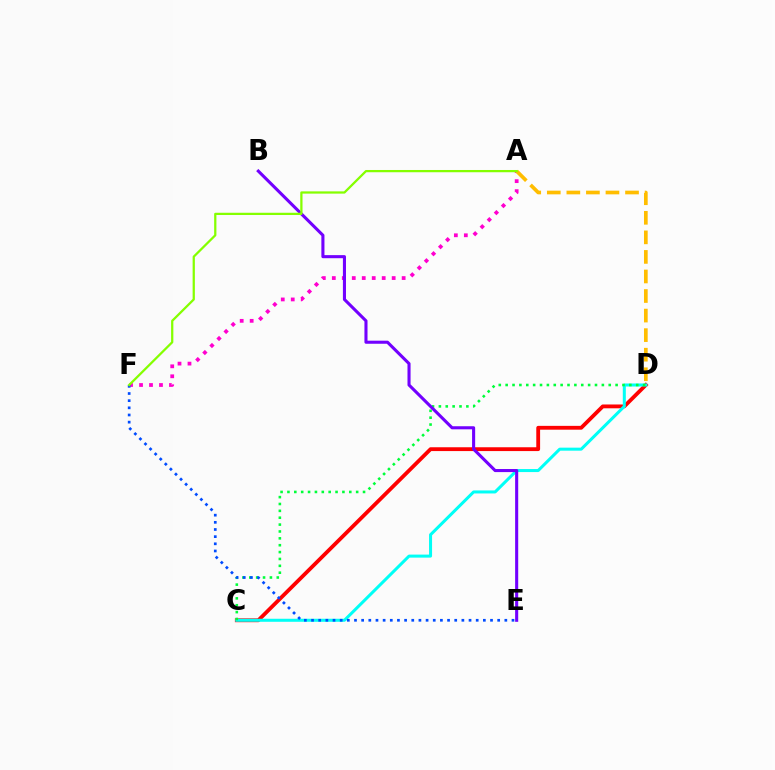{('C', 'D'): [{'color': '#ff0000', 'line_style': 'solid', 'thickness': 2.75}, {'color': '#00fff6', 'line_style': 'solid', 'thickness': 2.18}, {'color': '#00ff39', 'line_style': 'dotted', 'thickness': 1.87}], ('A', 'F'): [{'color': '#ff00cf', 'line_style': 'dotted', 'thickness': 2.71}, {'color': '#84ff00', 'line_style': 'solid', 'thickness': 1.62}], ('E', 'F'): [{'color': '#004bff', 'line_style': 'dotted', 'thickness': 1.95}], ('B', 'E'): [{'color': '#7200ff', 'line_style': 'solid', 'thickness': 2.22}], ('A', 'D'): [{'color': '#ffbd00', 'line_style': 'dashed', 'thickness': 2.66}]}